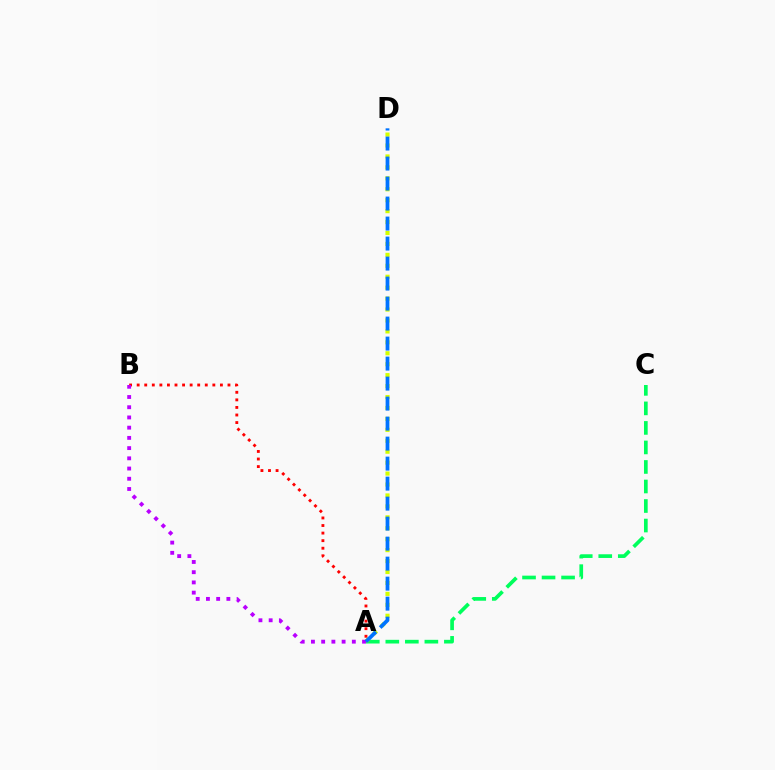{('A', 'C'): [{'color': '#00ff5c', 'line_style': 'dashed', 'thickness': 2.65}], ('A', 'D'): [{'color': '#d1ff00', 'line_style': 'dotted', 'thickness': 2.97}, {'color': '#0074ff', 'line_style': 'dashed', 'thickness': 2.72}], ('A', 'B'): [{'color': '#ff0000', 'line_style': 'dotted', 'thickness': 2.06}, {'color': '#b900ff', 'line_style': 'dotted', 'thickness': 2.78}]}